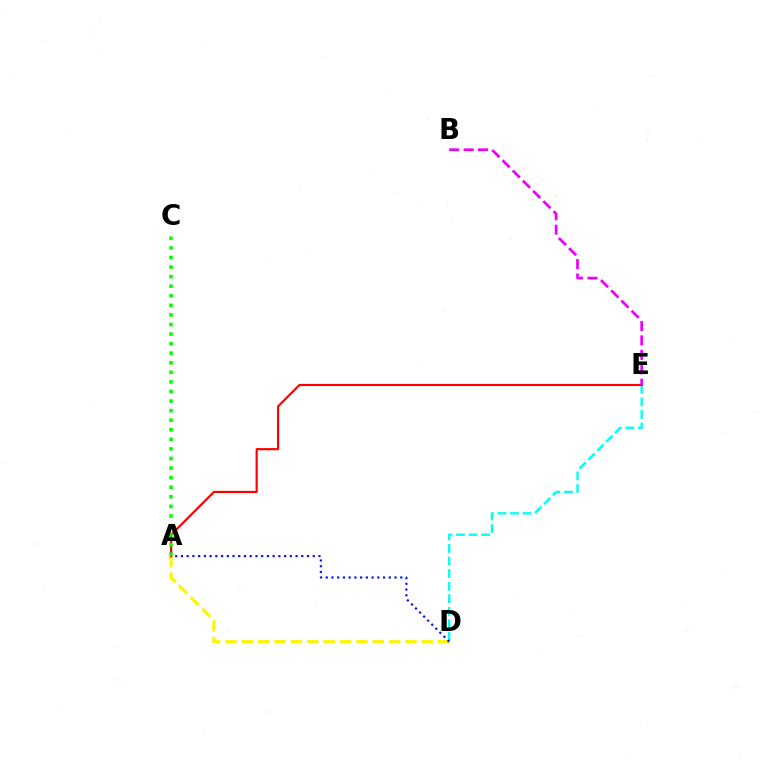{('D', 'E'): [{'color': '#00fff6', 'line_style': 'dashed', 'thickness': 1.71}], ('A', 'D'): [{'color': '#fcf500', 'line_style': 'dashed', 'thickness': 2.22}, {'color': '#0010ff', 'line_style': 'dotted', 'thickness': 1.56}], ('A', 'E'): [{'color': '#ff0000', 'line_style': 'solid', 'thickness': 1.57}], ('A', 'C'): [{'color': '#08ff00', 'line_style': 'dotted', 'thickness': 2.6}], ('B', 'E'): [{'color': '#ee00ff', 'line_style': 'dashed', 'thickness': 1.96}]}